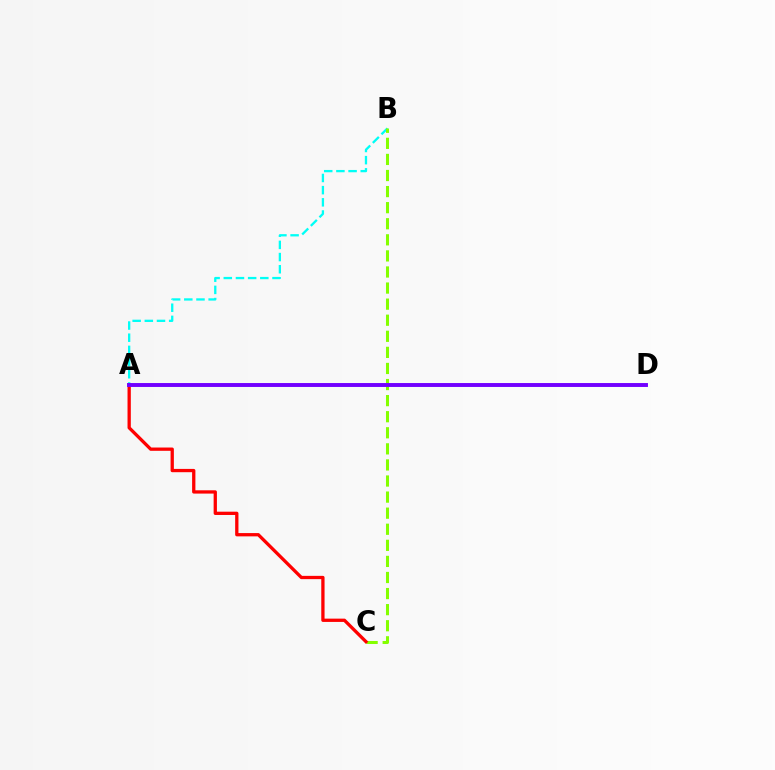{('A', 'B'): [{'color': '#00fff6', 'line_style': 'dashed', 'thickness': 1.65}], ('B', 'C'): [{'color': '#84ff00', 'line_style': 'dashed', 'thickness': 2.18}], ('A', 'C'): [{'color': '#ff0000', 'line_style': 'solid', 'thickness': 2.37}], ('A', 'D'): [{'color': '#7200ff', 'line_style': 'solid', 'thickness': 2.82}]}